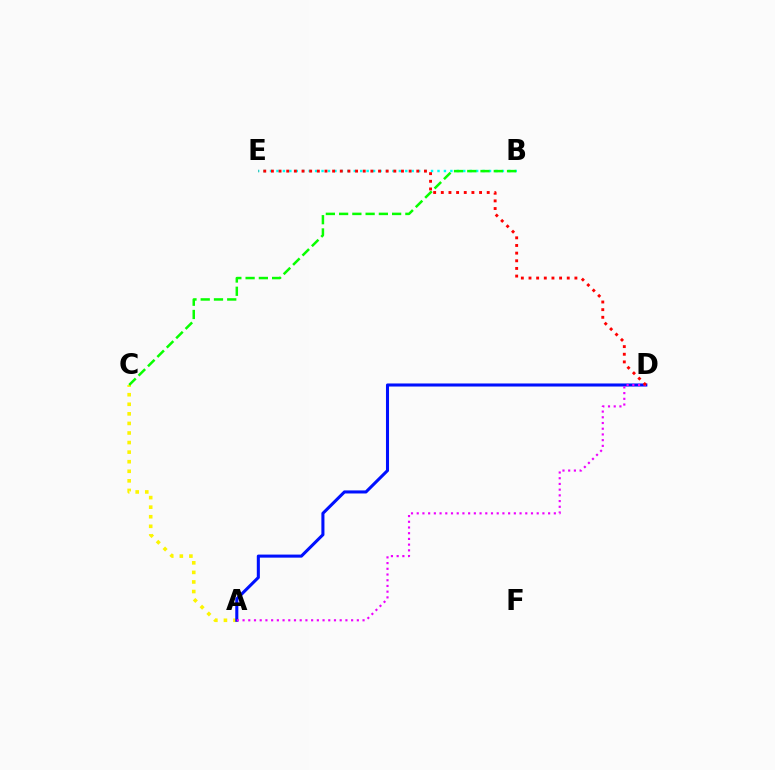{('A', 'C'): [{'color': '#fcf500', 'line_style': 'dotted', 'thickness': 2.6}], ('B', 'E'): [{'color': '#00fff6', 'line_style': 'dotted', 'thickness': 1.75}], ('A', 'D'): [{'color': '#0010ff', 'line_style': 'solid', 'thickness': 2.2}, {'color': '#ee00ff', 'line_style': 'dotted', 'thickness': 1.55}], ('D', 'E'): [{'color': '#ff0000', 'line_style': 'dotted', 'thickness': 2.08}], ('B', 'C'): [{'color': '#08ff00', 'line_style': 'dashed', 'thickness': 1.8}]}